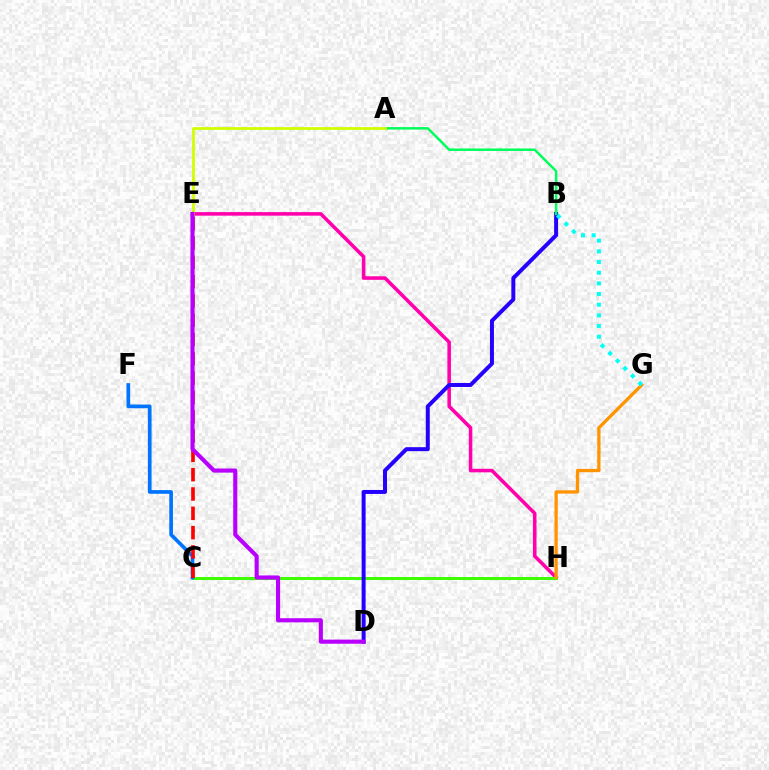{('E', 'H'): [{'color': '#ff00ac', 'line_style': 'solid', 'thickness': 2.56}], ('C', 'H'): [{'color': '#3dff00', 'line_style': 'solid', 'thickness': 2.15}], ('G', 'H'): [{'color': '#ff9400', 'line_style': 'solid', 'thickness': 2.37}], ('B', 'D'): [{'color': '#2500ff', 'line_style': 'solid', 'thickness': 2.86}], ('A', 'B'): [{'color': '#00ff5c', 'line_style': 'solid', 'thickness': 1.79}], ('A', 'E'): [{'color': '#d1ff00', 'line_style': 'solid', 'thickness': 2.0}], ('C', 'F'): [{'color': '#0074ff', 'line_style': 'solid', 'thickness': 2.65}], ('B', 'G'): [{'color': '#00fff6', 'line_style': 'dotted', 'thickness': 2.9}], ('C', 'E'): [{'color': '#ff0000', 'line_style': 'dashed', 'thickness': 2.62}], ('D', 'E'): [{'color': '#b900ff', 'line_style': 'solid', 'thickness': 2.97}]}